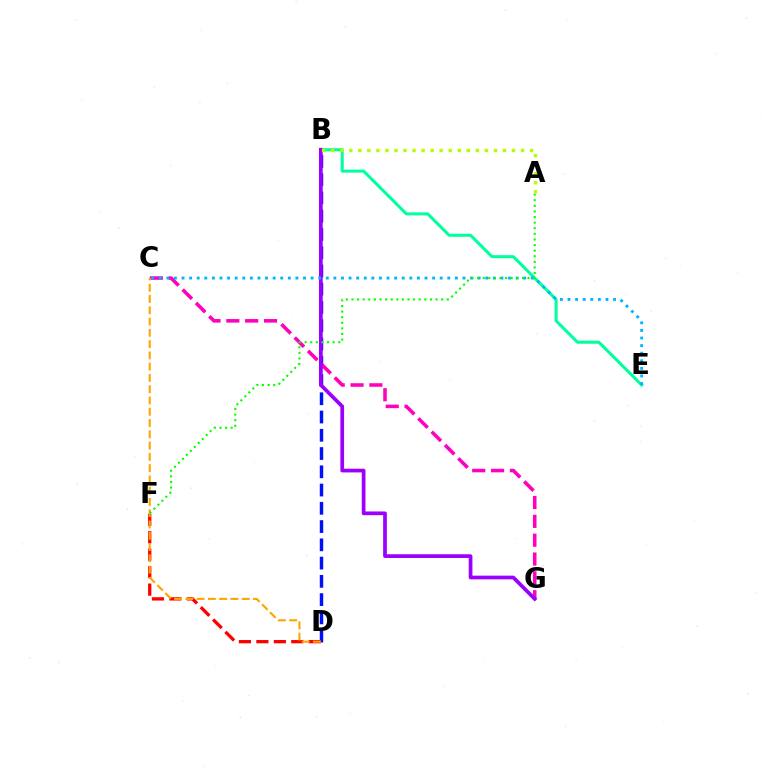{('B', 'D'): [{'color': '#0010ff', 'line_style': 'dashed', 'thickness': 2.48}], ('B', 'E'): [{'color': '#00ff9d', 'line_style': 'solid', 'thickness': 2.18}], ('C', 'G'): [{'color': '#ff00bd', 'line_style': 'dashed', 'thickness': 2.56}], ('B', 'G'): [{'color': '#9b00ff', 'line_style': 'solid', 'thickness': 2.68}], ('C', 'E'): [{'color': '#00b5ff', 'line_style': 'dotted', 'thickness': 2.06}], ('D', 'F'): [{'color': '#ff0000', 'line_style': 'dashed', 'thickness': 2.37}], ('C', 'D'): [{'color': '#ffa500', 'line_style': 'dashed', 'thickness': 1.53}], ('A', 'F'): [{'color': '#08ff00', 'line_style': 'dotted', 'thickness': 1.52}], ('A', 'B'): [{'color': '#b3ff00', 'line_style': 'dotted', 'thickness': 2.46}]}